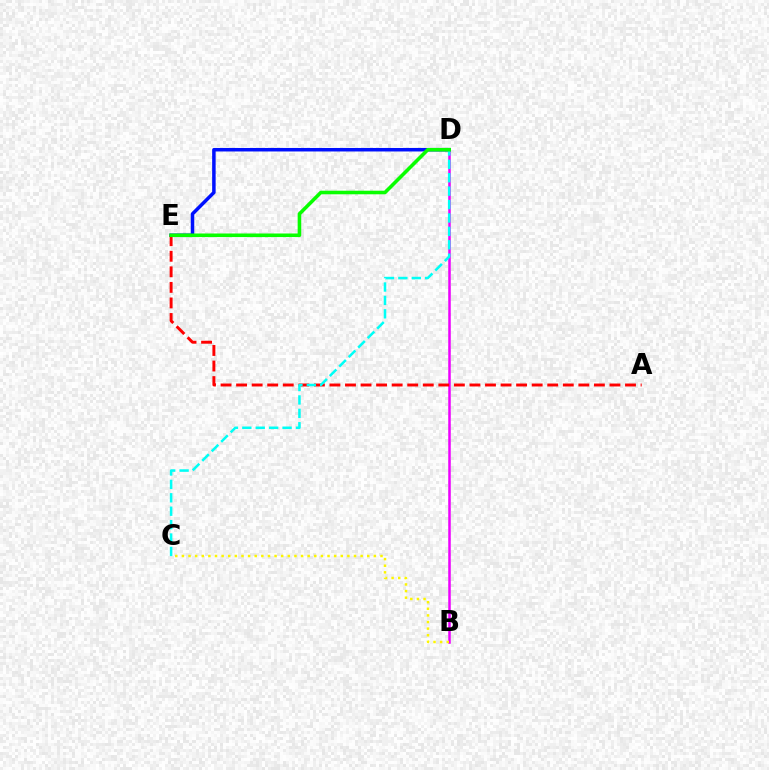{('B', 'D'): [{'color': '#ee00ff', 'line_style': 'solid', 'thickness': 1.81}], ('D', 'E'): [{'color': '#0010ff', 'line_style': 'solid', 'thickness': 2.52}, {'color': '#08ff00', 'line_style': 'solid', 'thickness': 2.58}], ('B', 'C'): [{'color': '#fcf500', 'line_style': 'dotted', 'thickness': 1.8}], ('A', 'E'): [{'color': '#ff0000', 'line_style': 'dashed', 'thickness': 2.11}], ('C', 'D'): [{'color': '#00fff6', 'line_style': 'dashed', 'thickness': 1.82}]}